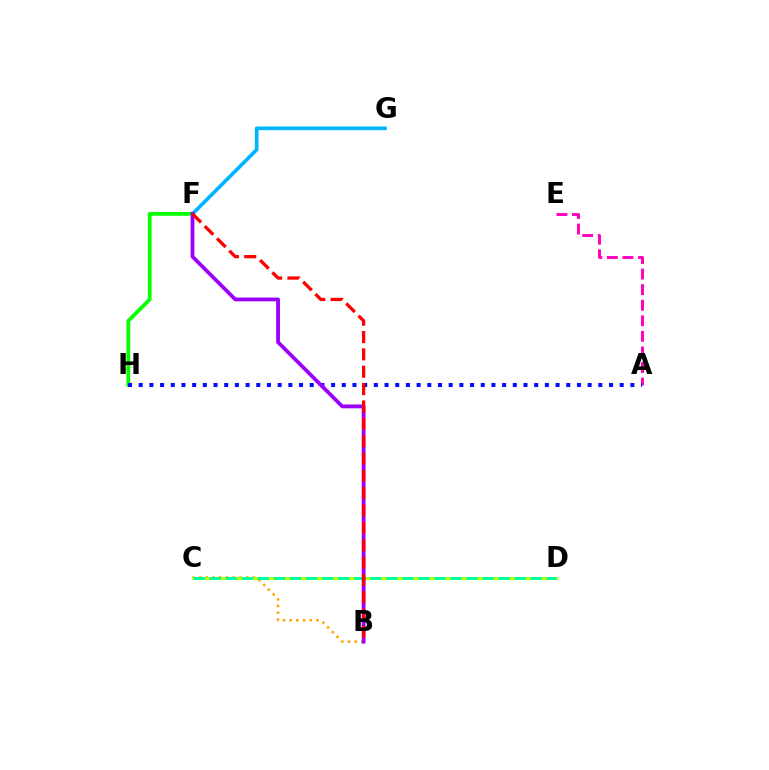{('F', 'G'): [{'color': '#00b5ff', 'line_style': 'solid', 'thickness': 2.64}], ('A', 'E'): [{'color': '#ff00bd', 'line_style': 'dashed', 'thickness': 2.12}], ('B', 'C'): [{'color': '#ffa500', 'line_style': 'dotted', 'thickness': 1.82}], ('F', 'H'): [{'color': '#08ff00', 'line_style': 'solid', 'thickness': 2.73}], ('A', 'H'): [{'color': '#0010ff', 'line_style': 'dotted', 'thickness': 2.9}], ('C', 'D'): [{'color': '#b3ff00', 'line_style': 'solid', 'thickness': 2.0}, {'color': '#00ff9d', 'line_style': 'dashed', 'thickness': 2.18}], ('B', 'F'): [{'color': '#9b00ff', 'line_style': 'solid', 'thickness': 2.73}, {'color': '#ff0000', 'line_style': 'dashed', 'thickness': 2.36}]}